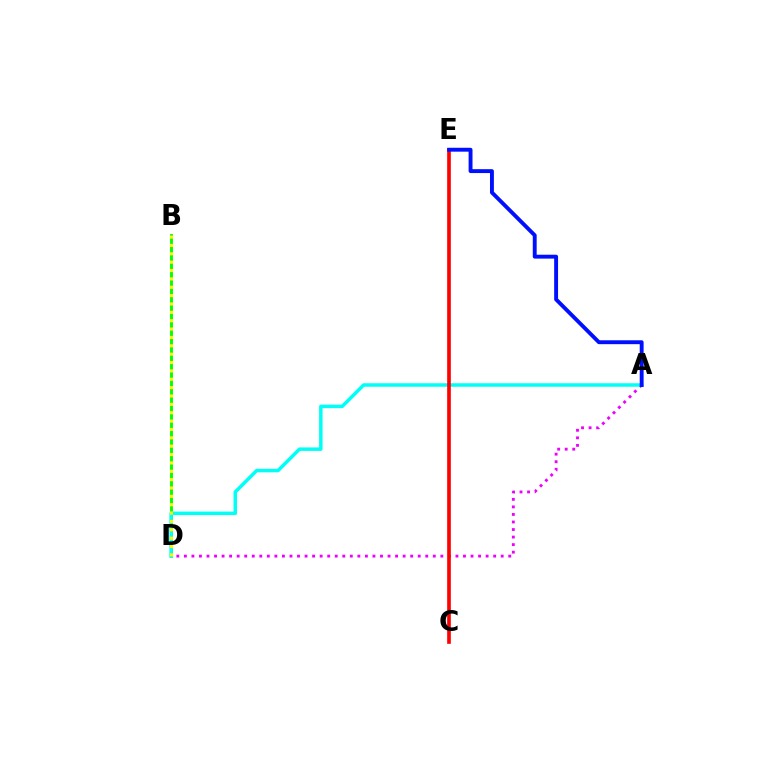{('A', 'D'): [{'color': '#ee00ff', 'line_style': 'dotted', 'thickness': 2.05}, {'color': '#00fff6', 'line_style': 'solid', 'thickness': 2.52}], ('B', 'D'): [{'color': '#08ff00', 'line_style': 'solid', 'thickness': 2.11}, {'color': '#fcf500', 'line_style': 'dotted', 'thickness': 2.27}], ('C', 'E'): [{'color': '#ff0000', 'line_style': 'solid', 'thickness': 2.64}], ('A', 'E'): [{'color': '#0010ff', 'line_style': 'solid', 'thickness': 2.8}]}